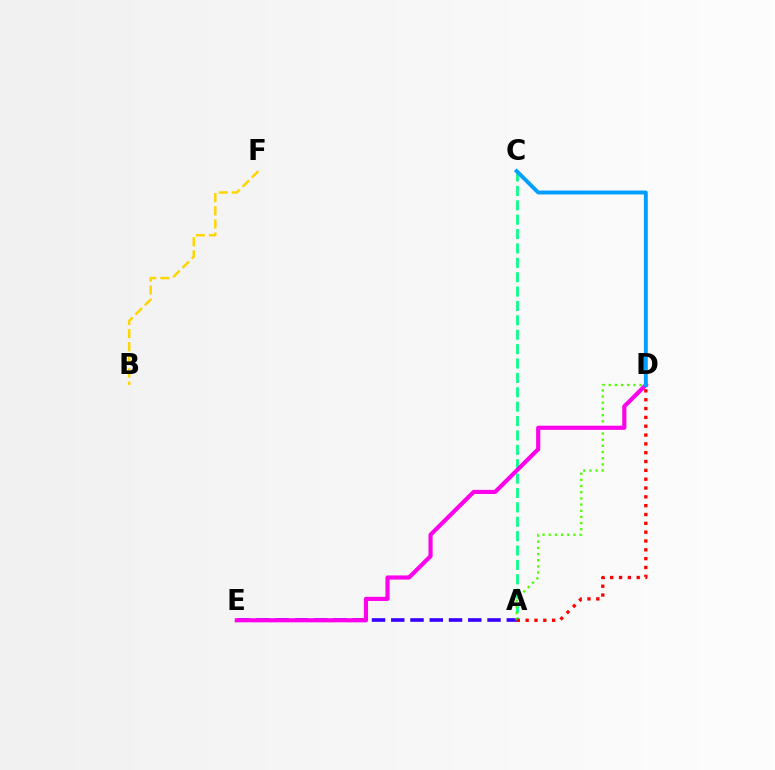{('A', 'C'): [{'color': '#00ff86', 'line_style': 'dashed', 'thickness': 1.95}], ('A', 'E'): [{'color': '#3700ff', 'line_style': 'dashed', 'thickness': 2.62}], ('A', 'D'): [{'color': '#4fff00', 'line_style': 'dotted', 'thickness': 1.68}, {'color': '#ff0000', 'line_style': 'dotted', 'thickness': 2.4}], ('D', 'E'): [{'color': '#ff00ed', 'line_style': 'solid', 'thickness': 2.98}], ('C', 'D'): [{'color': '#009eff', 'line_style': 'solid', 'thickness': 2.8}], ('B', 'F'): [{'color': '#ffd500', 'line_style': 'dashed', 'thickness': 1.78}]}